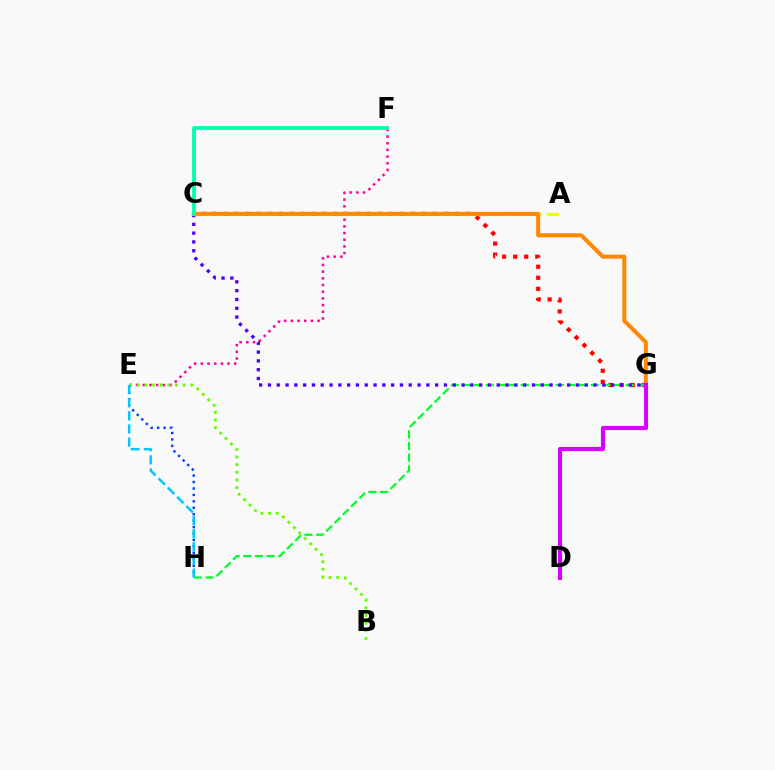{('E', 'F'): [{'color': '#ff00a0', 'line_style': 'dotted', 'thickness': 1.82}], ('C', 'G'): [{'color': '#ff0000', 'line_style': 'dotted', 'thickness': 3.0}, {'color': '#4f00ff', 'line_style': 'dotted', 'thickness': 2.39}, {'color': '#ff8800', 'line_style': 'solid', 'thickness': 2.9}], ('G', 'H'): [{'color': '#00ff27', 'line_style': 'dashed', 'thickness': 1.58}], ('E', 'H'): [{'color': '#003fff', 'line_style': 'dotted', 'thickness': 1.75}, {'color': '#00c7ff', 'line_style': 'dashed', 'thickness': 1.78}], ('B', 'E'): [{'color': '#66ff00', 'line_style': 'dotted', 'thickness': 2.08}], ('A', 'C'): [{'color': '#eeff00', 'line_style': 'dashed', 'thickness': 2.39}], ('D', 'G'): [{'color': '#d600ff', 'line_style': 'solid', 'thickness': 2.99}], ('C', 'F'): [{'color': '#00ffaf', 'line_style': 'solid', 'thickness': 2.76}]}